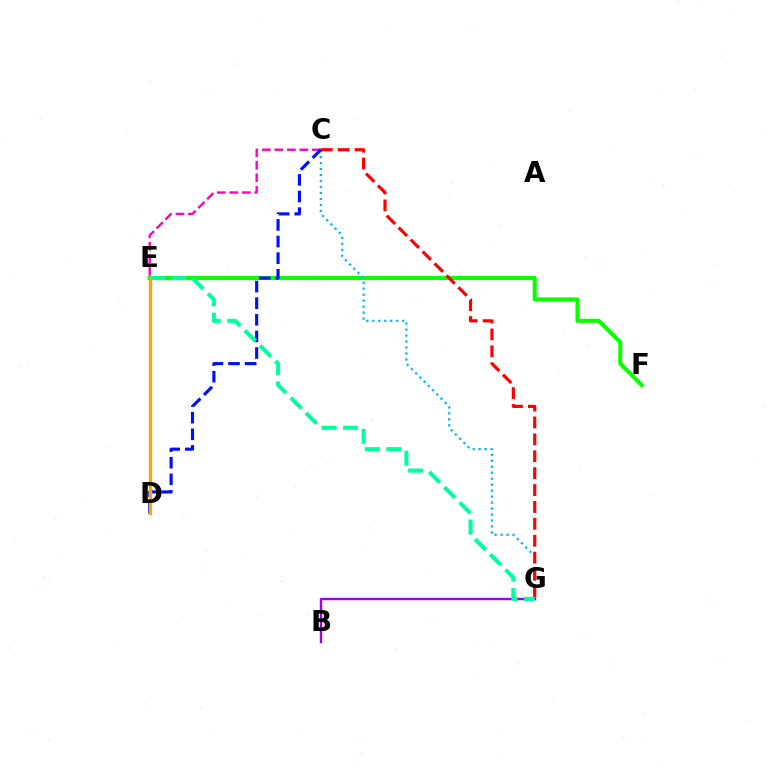{('C', 'E'): [{'color': '#ff00bd', 'line_style': 'dashed', 'thickness': 1.7}], ('E', 'F'): [{'color': '#08ff00', 'line_style': 'solid', 'thickness': 2.91}], ('C', 'G'): [{'color': '#00b5ff', 'line_style': 'dotted', 'thickness': 1.62}, {'color': '#ff0000', 'line_style': 'dashed', 'thickness': 2.3}], ('B', 'G'): [{'color': '#9b00ff', 'line_style': 'solid', 'thickness': 1.73}], ('C', 'D'): [{'color': '#0010ff', 'line_style': 'dashed', 'thickness': 2.26}], ('D', 'E'): [{'color': '#b3ff00', 'line_style': 'dashed', 'thickness': 1.83}, {'color': '#ffa500', 'line_style': 'solid', 'thickness': 2.34}], ('E', 'G'): [{'color': '#00ff9d', 'line_style': 'dashed', 'thickness': 2.93}]}